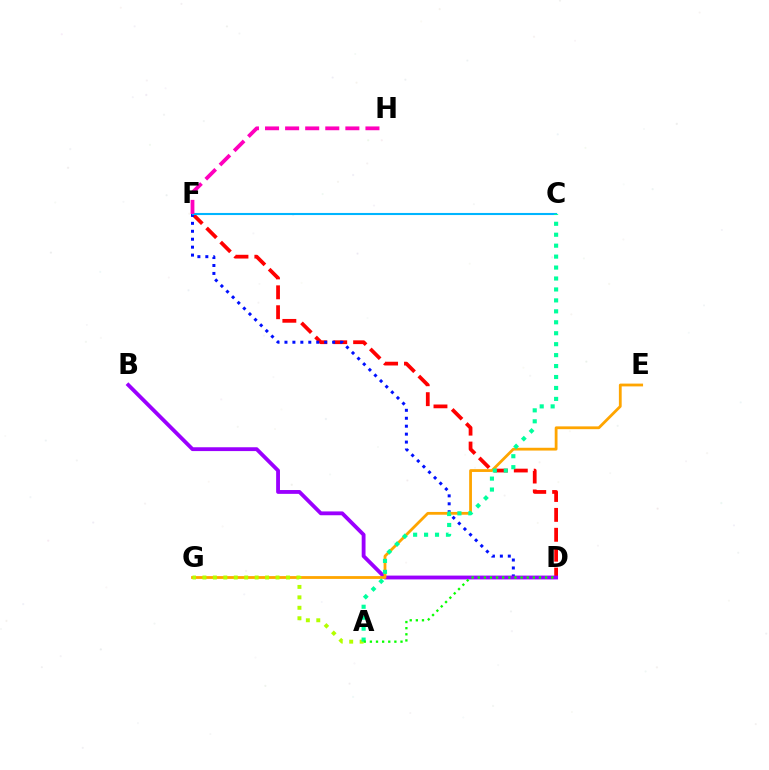{('D', 'F'): [{'color': '#ff0000', 'line_style': 'dashed', 'thickness': 2.7}, {'color': '#0010ff', 'line_style': 'dotted', 'thickness': 2.16}], ('B', 'D'): [{'color': '#9b00ff', 'line_style': 'solid', 'thickness': 2.76}], ('E', 'G'): [{'color': '#ffa500', 'line_style': 'solid', 'thickness': 2.01}], ('C', 'F'): [{'color': '#00b5ff', 'line_style': 'solid', 'thickness': 1.51}], ('A', 'G'): [{'color': '#b3ff00', 'line_style': 'dotted', 'thickness': 2.84}], ('F', 'H'): [{'color': '#ff00bd', 'line_style': 'dashed', 'thickness': 2.73}], ('A', 'C'): [{'color': '#00ff9d', 'line_style': 'dotted', 'thickness': 2.97}], ('A', 'D'): [{'color': '#08ff00', 'line_style': 'dotted', 'thickness': 1.66}]}